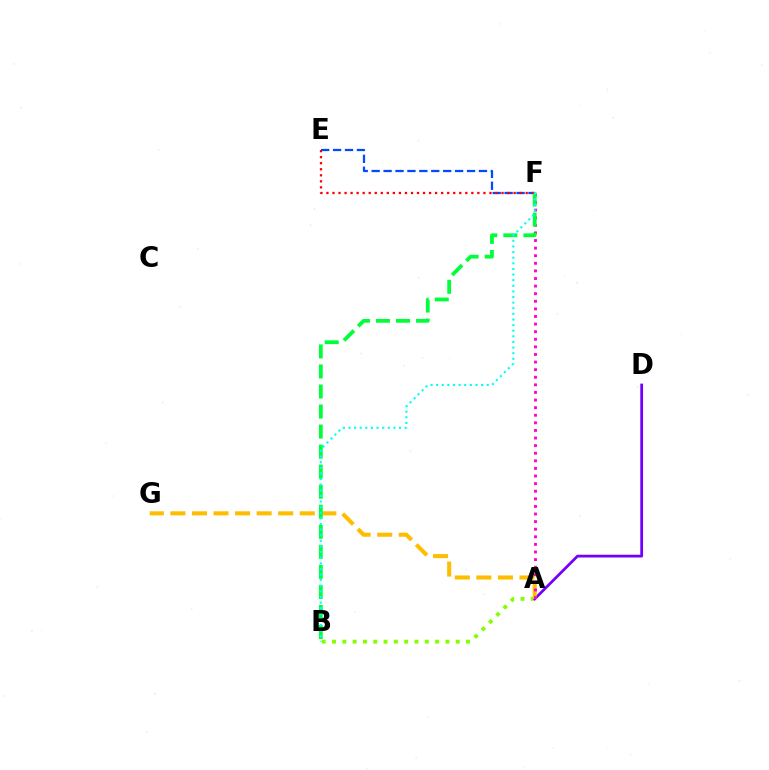{('E', 'F'): [{'color': '#004bff', 'line_style': 'dashed', 'thickness': 1.62}, {'color': '#ff0000', 'line_style': 'dotted', 'thickness': 1.64}], ('A', 'B'): [{'color': '#84ff00', 'line_style': 'dotted', 'thickness': 2.8}], ('A', 'D'): [{'color': '#7200ff', 'line_style': 'solid', 'thickness': 1.99}], ('A', 'G'): [{'color': '#ffbd00', 'line_style': 'dashed', 'thickness': 2.93}], ('A', 'F'): [{'color': '#ff00cf', 'line_style': 'dotted', 'thickness': 2.06}], ('B', 'F'): [{'color': '#00ff39', 'line_style': 'dashed', 'thickness': 2.72}, {'color': '#00fff6', 'line_style': 'dotted', 'thickness': 1.53}]}